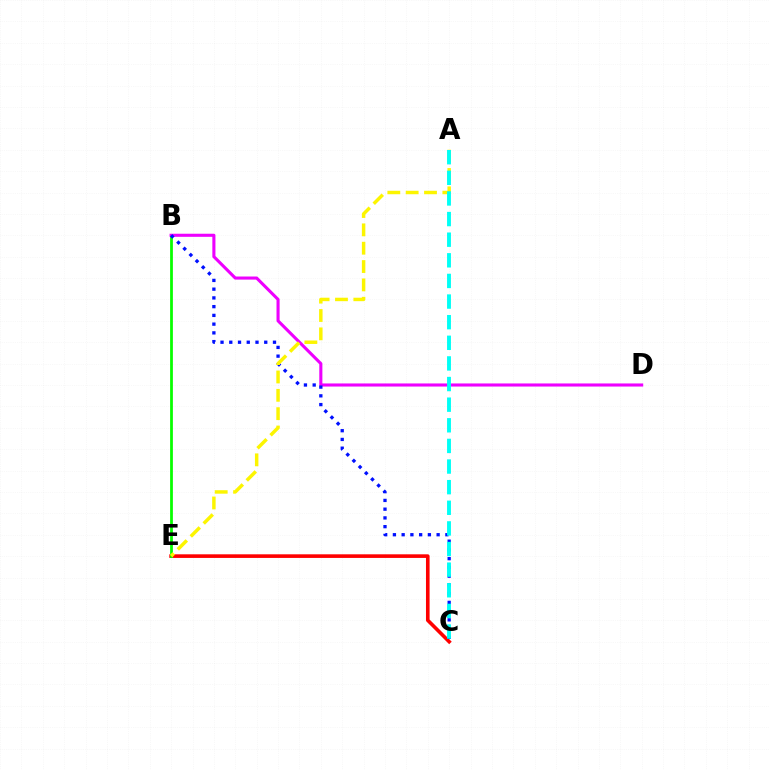{('C', 'E'): [{'color': '#ff0000', 'line_style': 'solid', 'thickness': 2.6}], ('B', 'E'): [{'color': '#08ff00', 'line_style': 'solid', 'thickness': 1.99}], ('B', 'D'): [{'color': '#ee00ff', 'line_style': 'solid', 'thickness': 2.22}], ('B', 'C'): [{'color': '#0010ff', 'line_style': 'dotted', 'thickness': 2.38}], ('A', 'E'): [{'color': '#fcf500', 'line_style': 'dashed', 'thickness': 2.49}], ('A', 'C'): [{'color': '#00fff6', 'line_style': 'dashed', 'thickness': 2.8}]}